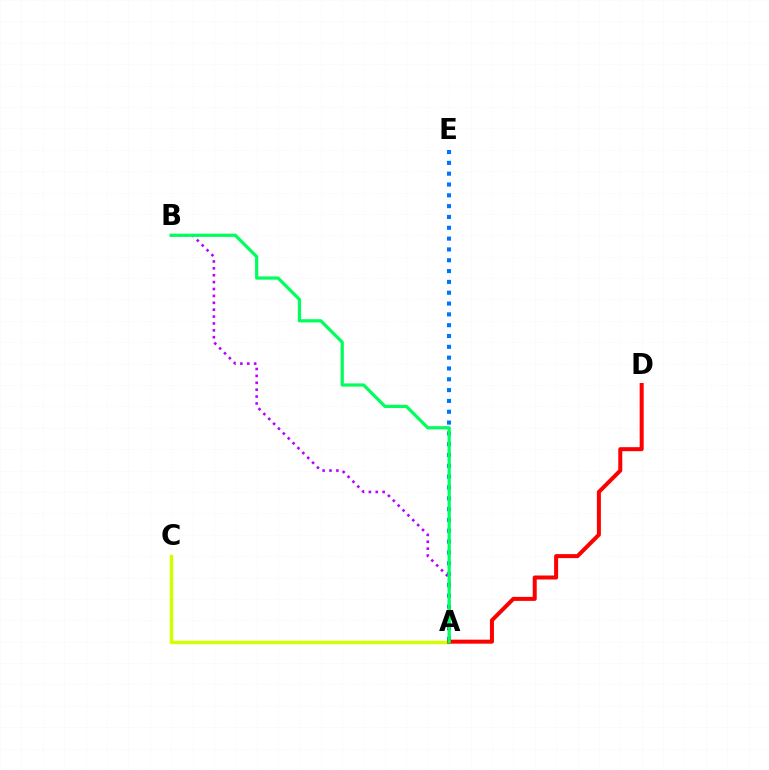{('A', 'C'): [{'color': '#d1ff00', 'line_style': 'solid', 'thickness': 2.49}], ('A', 'E'): [{'color': '#0074ff', 'line_style': 'dotted', 'thickness': 2.94}], ('A', 'D'): [{'color': '#ff0000', 'line_style': 'solid', 'thickness': 2.88}], ('A', 'B'): [{'color': '#b900ff', 'line_style': 'dotted', 'thickness': 1.87}, {'color': '#00ff5c', 'line_style': 'solid', 'thickness': 2.33}]}